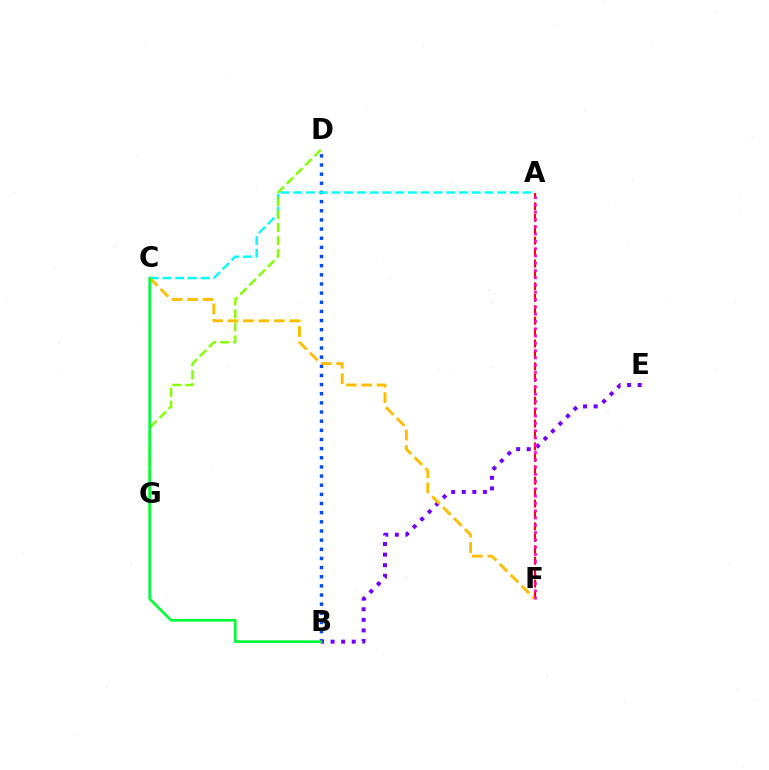{('B', 'D'): [{'color': '#004bff', 'line_style': 'dotted', 'thickness': 2.49}], ('A', 'F'): [{'color': '#ff0000', 'line_style': 'dashed', 'thickness': 1.55}, {'color': '#ff00cf', 'line_style': 'dotted', 'thickness': 1.98}], ('B', 'E'): [{'color': '#7200ff', 'line_style': 'dotted', 'thickness': 2.87}], ('A', 'C'): [{'color': '#00fff6', 'line_style': 'dashed', 'thickness': 1.73}], ('C', 'F'): [{'color': '#ffbd00', 'line_style': 'dashed', 'thickness': 2.1}], ('D', 'G'): [{'color': '#84ff00', 'line_style': 'dashed', 'thickness': 1.77}], ('B', 'C'): [{'color': '#00ff39', 'line_style': 'solid', 'thickness': 1.94}]}